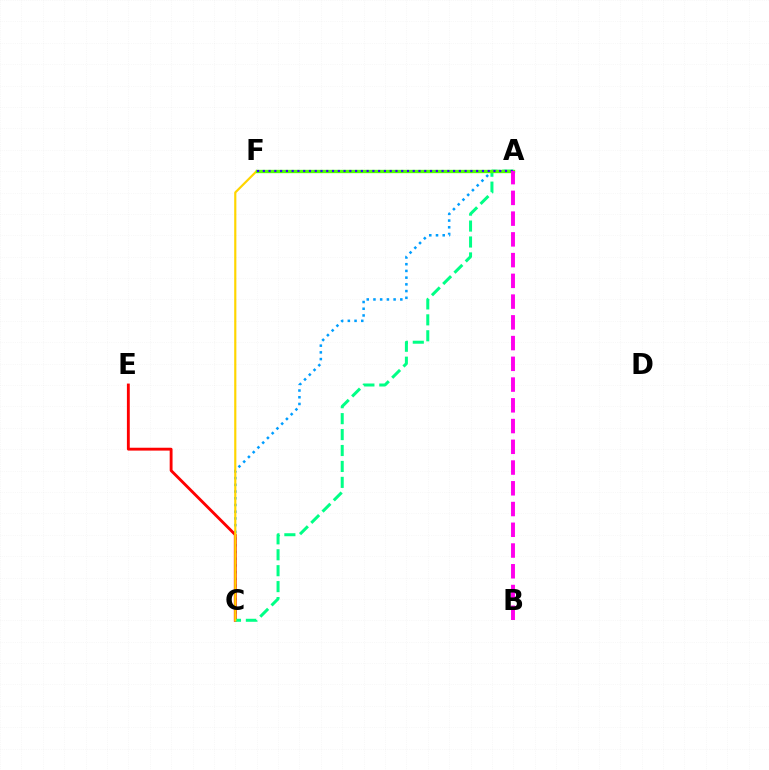{('A', 'C'): [{'color': '#009eff', 'line_style': 'dotted', 'thickness': 1.82}, {'color': '#00ff86', 'line_style': 'dashed', 'thickness': 2.16}], ('C', 'E'): [{'color': '#ff0000', 'line_style': 'solid', 'thickness': 2.06}], ('C', 'F'): [{'color': '#ffd500', 'line_style': 'solid', 'thickness': 1.56}], ('A', 'F'): [{'color': '#4fff00', 'line_style': 'solid', 'thickness': 2.41}, {'color': '#3700ff', 'line_style': 'dotted', 'thickness': 1.57}], ('A', 'B'): [{'color': '#ff00ed', 'line_style': 'dashed', 'thickness': 2.82}]}